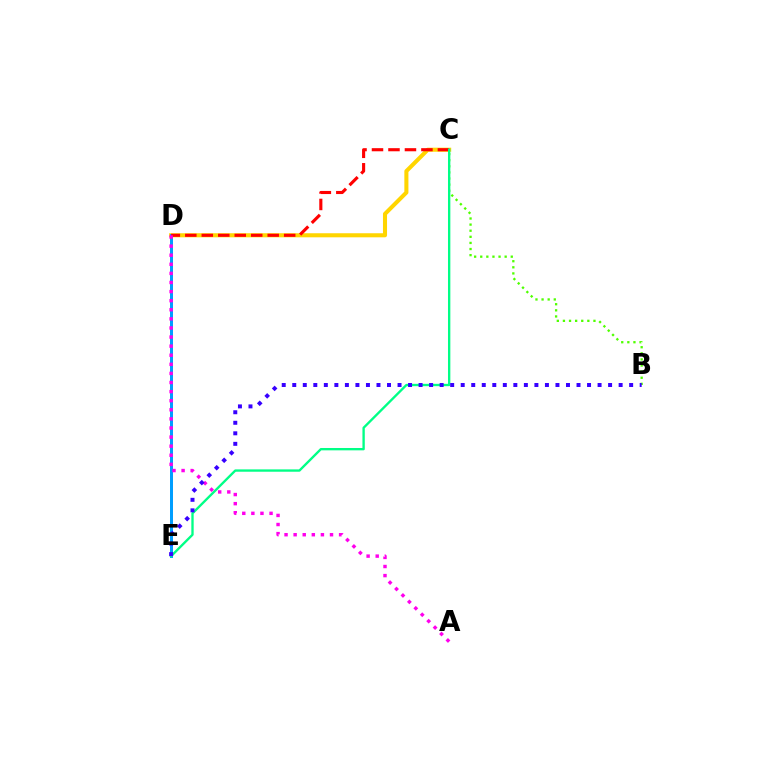{('C', 'D'): [{'color': '#ffd500', 'line_style': 'solid', 'thickness': 2.93}, {'color': '#ff0000', 'line_style': 'dashed', 'thickness': 2.24}], ('B', 'C'): [{'color': '#4fff00', 'line_style': 'dotted', 'thickness': 1.66}], ('D', 'E'): [{'color': '#009eff', 'line_style': 'solid', 'thickness': 2.15}], ('C', 'E'): [{'color': '#00ff86', 'line_style': 'solid', 'thickness': 1.69}], ('A', 'D'): [{'color': '#ff00ed', 'line_style': 'dotted', 'thickness': 2.47}], ('B', 'E'): [{'color': '#3700ff', 'line_style': 'dotted', 'thickness': 2.86}]}